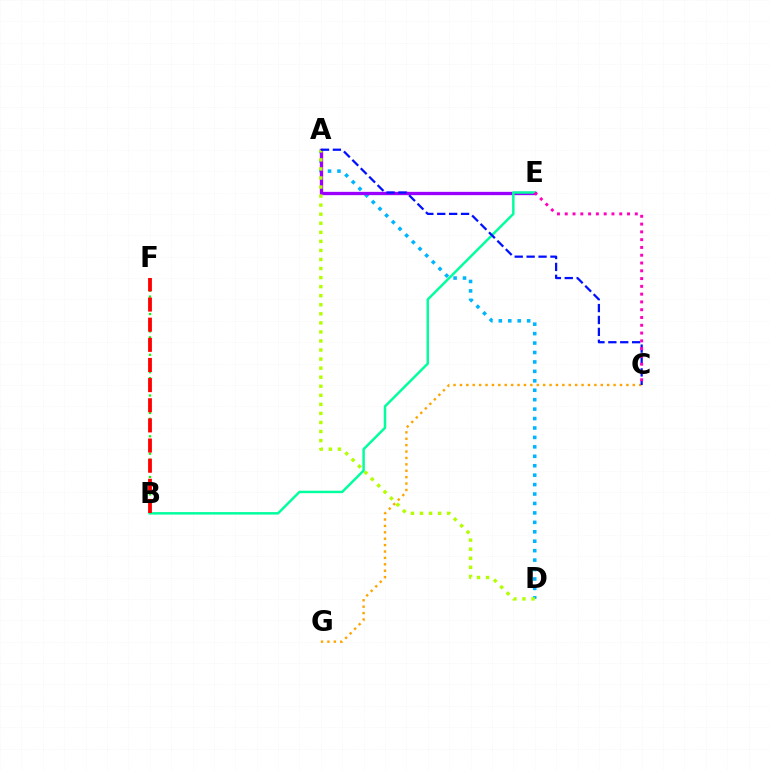{('A', 'D'): [{'color': '#00b5ff', 'line_style': 'dotted', 'thickness': 2.56}, {'color': '#b3ff00', 'line_style': 'dotted', 'thickness': 2.46}], ('A', 'E'): [{'color': '#9b00ff', 'line_style': 'solid', 'thickness': 2.38}], ('C', 'G'): [{'color': '#ffa500', 'line_style': 'dotted', 'thickness': 1.74}], ('B', 'F'): [{'color': '#08ff00', 'line_style': 'dotted', 'thickness': 1.58}, {'color': '#ff0000', 'line_style': 'dashed', 'thickness': 2.74}], ('B', 'E'): [{'color': '#00ff9d', 'line_style': 'solid', 'thickness': 1.78}], ('A', 'C'): [{'color': '#0010ff', 'line_style': 'dashed', 'thickness': 1.62}], ('C', 'E'): [{'color': '#ff00bd', 'line_style': 'dotted', 'thickness': 2.11}]}